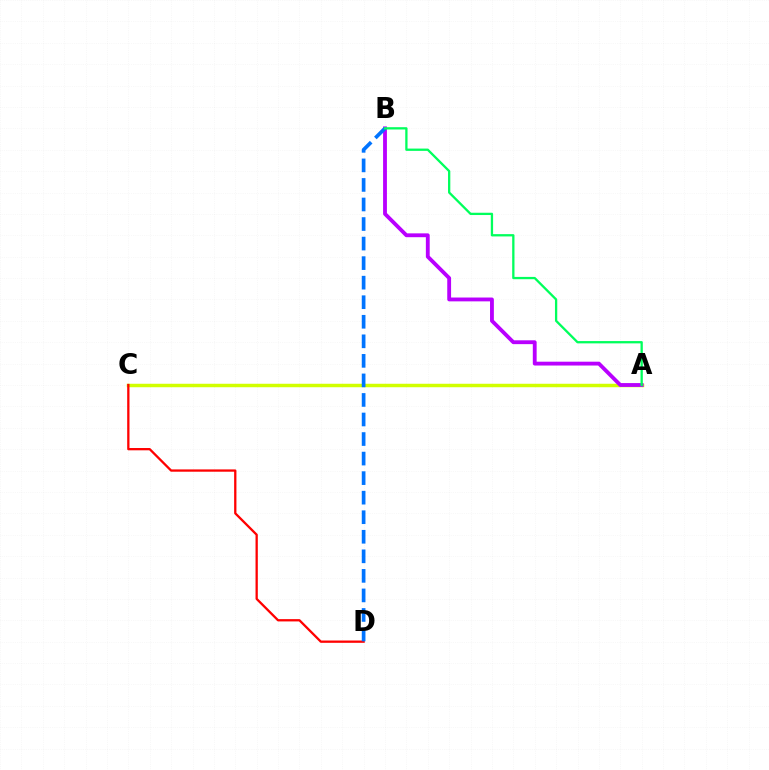{('A', 'C'): [{'color': '#d1ff00', 'line_style': 'solid', 'thickness': 2.5}], ('C', 'D'): [{'color': '#ff0000', 'line_style': 'solid', 'thickness': 1.65}], ('A', 'B'): [{'color': '#b900ff', 'line_style': 'solid', 'thickness': 2.76}, {'color': '#00ff5c', 'line_style': 'solid', 'thickness': 1.65}], ('B', 'D'): [{'color': '#0074ff', 'line_style': 'dashed', 'thickness': 2.66}]}